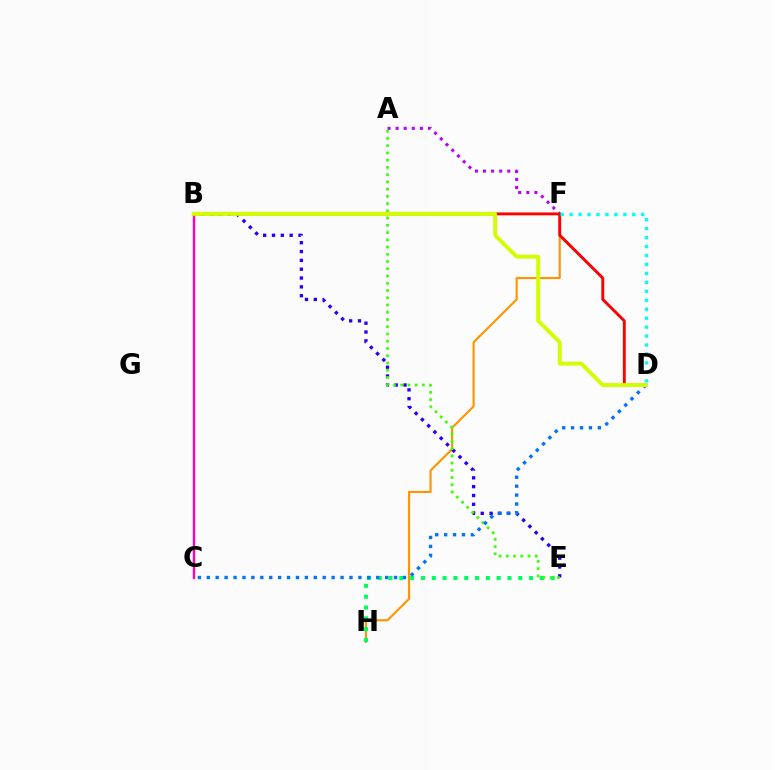{('F', 'H'): [{'color': '#ff9400', 'line_style': 'solid', 'thickness': 1.54}], ('E', 'H'): [{'color': '#00ff5c', 'line_style': 'dotted', 'thickness': 2.94}], ('A', 'F'): [{'color': '#b900ff', 'line_style': 'dotted', 'thickness': 2.2}], ('B', 'E'): [{'color': '#2500ff', 'line_style': 'dotted', 'thickness': 2.4}], ('B', 'C'): [{'color': '#ff00ac', 'line_style': 'solid', 'thickness': 1.69}], ('A', 'E'): [{'color': '#3dff00', 'line_style': 'dotted', 'thickness': 1.97}], ('B', 'D'): [{'color': '#ff0000', 'line_style': 'solid', 'thickness': 2.08}, {'color': '#d1ff00', 'line_style': 'solid', 'thickness': 2.81}], ('C', 'D'): [{'color': '#0074ff', 'line_style': 'dotted', 'thickness': 2.42}], ('D', 'F'): [{'color': '#00fff6', 'line_style': 'dotted', 'thickness': 2.43}]}